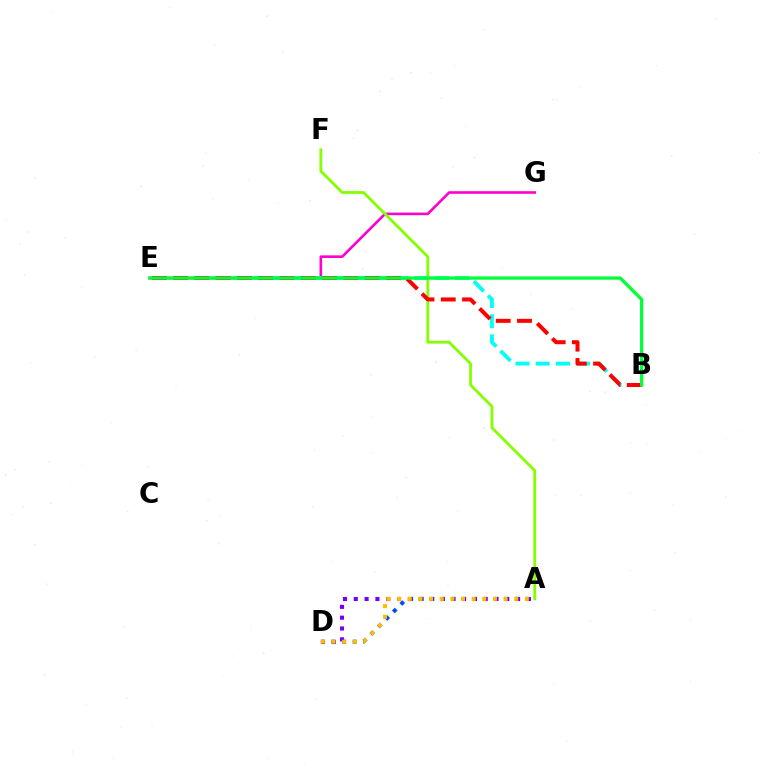{('A', 'D'): [{'color': '#004bff', 'line_style': 'dotted', 'thickness': 2.88}, {'color': '#7200ff', 'line_style': 'dotted', 'thickness': 2.94}, {'color': '#ffbd00', 'line_style': 'dotted', 'thickness': 2.89}], ('E', 'G'): [{'color': '#ff00cf', 'line_style': 'solid', 'thickness': 1.88}], ('A', 'F'): [{'color': '#84ff00', 'line_style': 'solid', 'thickness': 2.02}], ('B', 'E'): [{'color': '#00fff6', 'line_style': 'dashed', 'thickness': 2.74}, {'color': '#ff0000', 'line_style': 'dashed', 'thickness': 2.89}, {'color': '#00ff39', 'line_style': 'solid', 'thickness': 2.37}]}